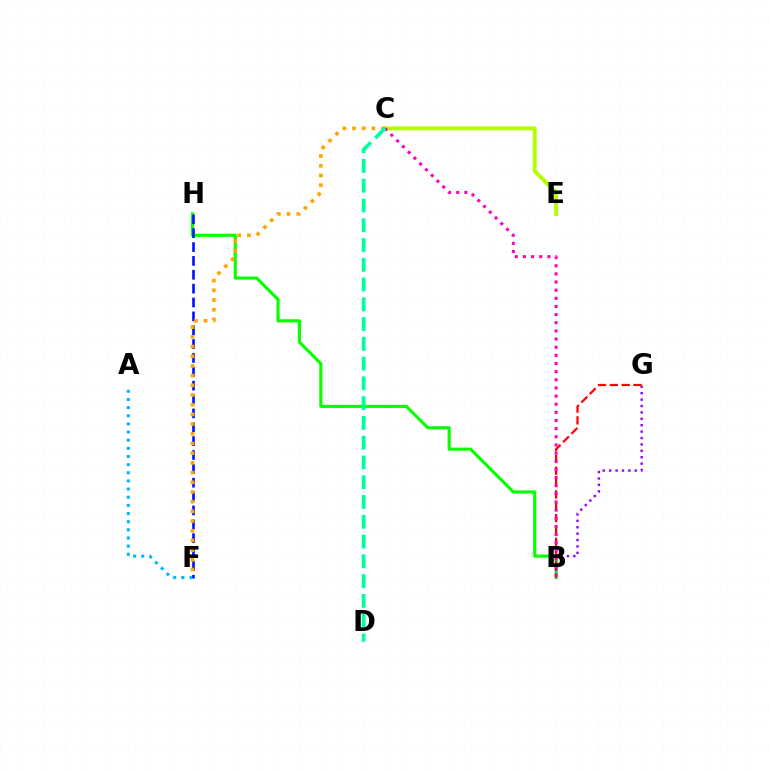{('C', 'E'): [{'color': '#b3ff00', 'line_style': 'solid', 'thickness': 2.86}], ('A', 'F'): [{'color': '#00b5ff', 'line_style': 'dotted', 'thickness': 2.21}], ('B', 'H'): [{'color': '#08ff00', 'line_style': 'solid', 'thickness': 2.25}], ('B', 'G'): [{'color': '#9b00ff', 'line_style': 'dotted', 'thickness': 1.74}, {'color': '#ff0000', 'line_style': 'dashed', 'thickness': 1.61}], ('F', 'H'): [{'color': '#0010ff', 'line_style': 'dashed', 'thickness': 1.88}], ('B', 'C'): [{'color': '#ff00bd', 'line_style': 'dotted', 'thickness': 2.21}], ('C', 'F'): [{'color': '#ffa500', 'line_style': 'dotted', 'thickness': 2.63}], ('C', 'D'): [{'color': '#00ff9d', 'line_style': 'dashed', 'thickness': 2.69}]}